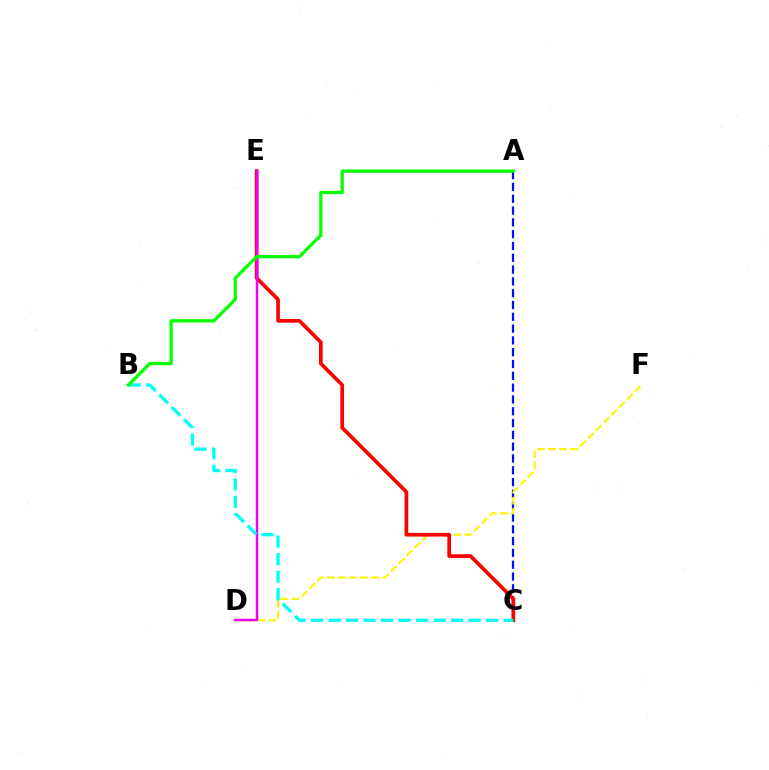{('A', 'C'): [{'color': '#0010ff', 'line_style': 'dashed', 'thickness': 1.6}], ('D', 'F'): [{'color': '#fcf500', 'line_style': 'dashed', 'thickness': 1.51}], ('C', 'E'): [{'color': '#ff0000', 'line_style': 'solid', 'thickness': 2.66}], ('D', 'E'): [{'color': '#ee00ff', 'line_style': 'solid', 'thickness': 1.78}], ('B', 'C'): [{'color': '#00fff6', 'line_style': 'dashed', 'thickness': 2.38}], ('A', 'B'): [{'color': '#08ff00', 'line_style': 'solid', 'thickness': 2.35}]}